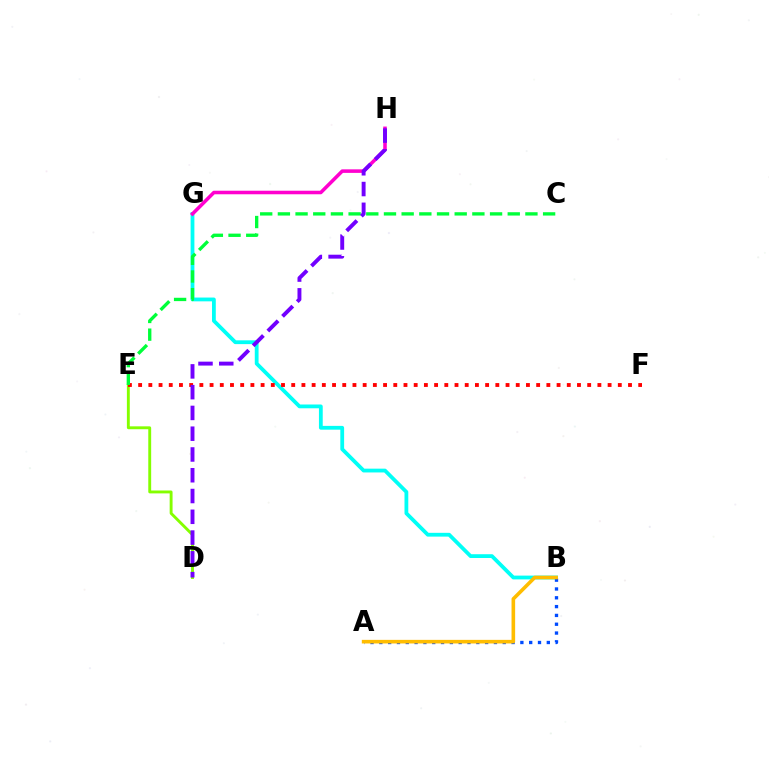{('B', 'G'): [{'color': '#00fff6', 'line_style': 'solid', 'thickness': 2.73}], ('G', 'H'): [{'color': '#ff00cf', 'line_style': 'solid', 'thickness': 2.55}], ('A', 'B'): [{'color': '#004bff', 'line_style': 'dotted', 'thickness': 2.39}, {'color': '#ffbd00', 'line_style': 'solid', 'thickness': 2.6}], ('D', 'E'): [{'color': '#84ff00', 'line_style': 'solid', 'thickness': 2.08}], ('E', 'F'): [{'color': '#ff0000', 'line_style': 'dotted', 'thickness': 2.77}], ('C', 'E'): [{'color': '#00ff39', 'line_style': 'dashed', 'thickness': 2.4}], ('D', 'H'): [{'color': '#7200ff', 'line_style': 'dashed', 'thickness': 2.82}]}